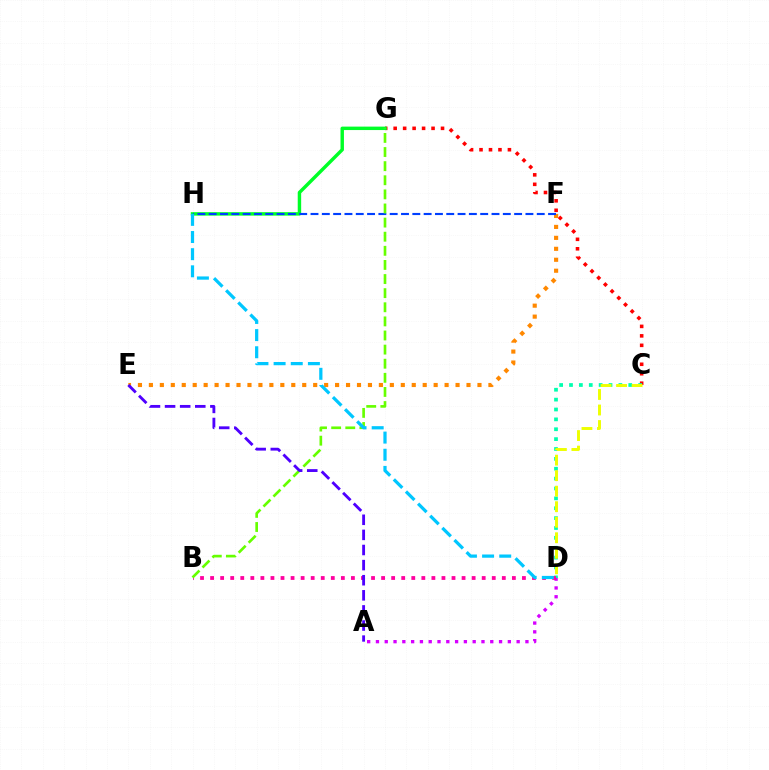{('C', 'G'): [{'color': '#ff0000', 'line_style': 'dotted', 'thickness': 2.57}], ('G', 'H'): [{'color': '#00ff27', 'line_style': 'solid', 'thickness': 2.48}], ('E', 'F'): [{'color': '#ff8800', 'line_style': 'dotted', 'thickness': 2.98}], ('A', 'D'): [{'color': '#d600ff', 'line_style': 'dotted', 'thickness': 2.39}], ('F', 'H'): [{'color': '#003fff', 'line_style': 'dashed', 'thickness': 1.54}], ('C', 'D'): [{'color': '#00ffaf', 'line_style': 'dotted', 'thickness': 2.68}, {'color': '#eeff00', 'line_style': 'dashed', 'thickness': 2.11}], ('B', 'D'): [{'color': '#ff00a0', 'line_style': 'dotted', 'thickness': 2.73}], ('B', 'G'): [{'color': '#66ff00', 'line_style': 'dashed', 'thickness': 1.92}], ('A', 'E'): [{'color': '#4f00ff', 'line_style': 'dashed', 'thickness': 2.05}], ('D', 'H'): [{'color': '#00c7ff', 'line_style': 'dashed', 'thickness': 2.33}]}